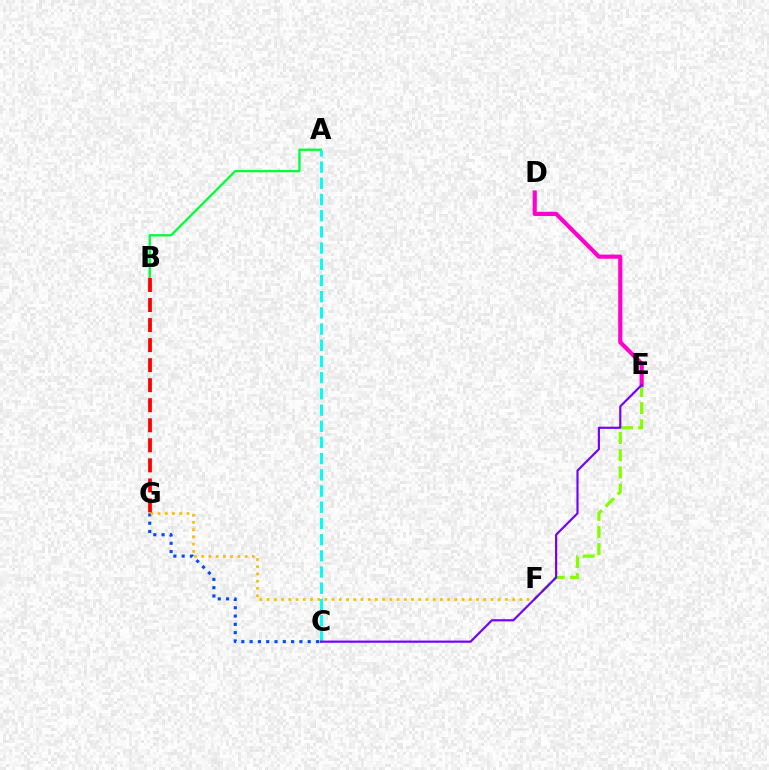{('A', 'B'): [{'color': '#00ff39', 'line_style': 'solid', 'thickness': 1.69}], ('E', 'F'): [{'color': '#84ff00', 'line_style': 'dashed', 'thickness': 2.33}], ('A', 'C'): [{'color': '#00fff6', 'line_style': 'dashed', 'thickness': 2.2}], ('D', 'E'): [{'color': '#ff00cf', 'line_style': 'solid', 'thickness': 3.0}], ('C', 'G'): [{'color': '#004bff', 'line_style': 'dotted', 'thickness': 2.25}], ('F', 'G'): [{'color': '#ffbd00', 'line_style': 'dotted', 'thickness': 1.96}], ('B', 'G'): [{'color': '#ff0000', 'line_style': 'dashed', 'thickness': 2.72}], ('C', 'E'): [{'color': '#7200ff', 'line_style': 'solid', 'thickness': 1.55}]}